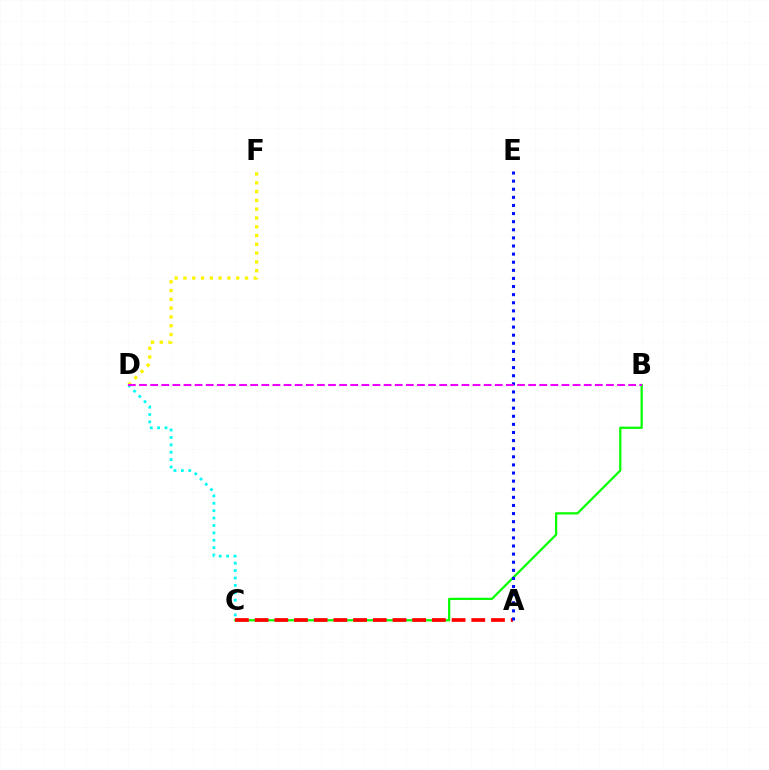{('B', 'C'): [{'color': '#08ff00', 'line_style': 'solid', 'thickness': 1.62}], ('C', 'D'): [{'color': '#00fff6', 'line_style': 'dotted', 'thickness': 2.01}], ('D', 'F'): [{'color': '#fcf500', 'line_style': 'dotted', 'thickness': 2.39}], ('A', 'C'): [{'color': '#ff0000', 'line_style': 'dashed', 'thickness': 2.68}], ('A', 'E'): [{'color': '#0010ff', 'line_style': 'dotted', 'thickness': 2.2}], ('B', 'D'): [{'color': '#ee00ff', 'line_style': 'dashed', 'thickness': 1.51}]}